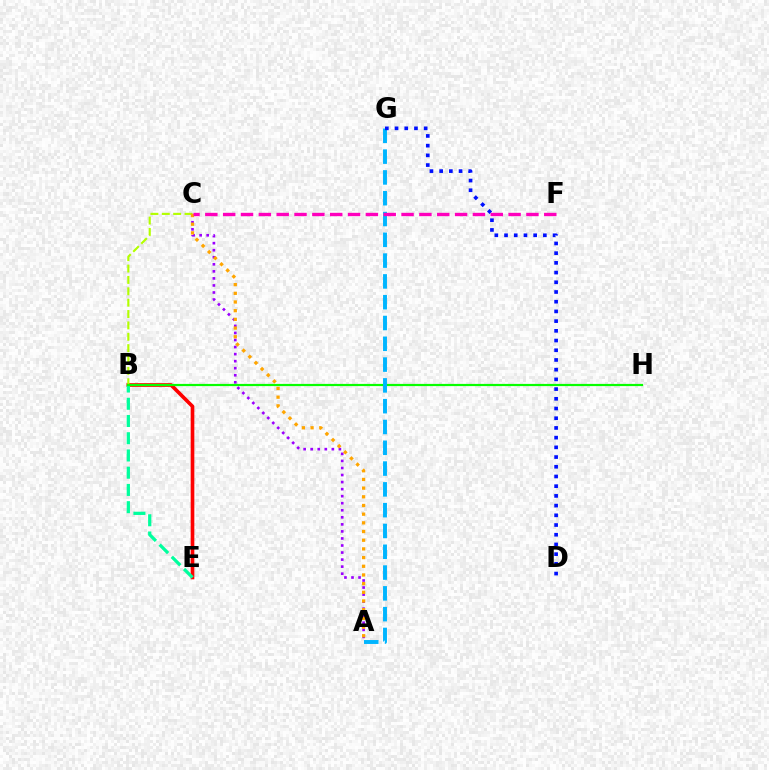{('B', 'E'): [{'color': '#ff0000', 'line_style': 'solid', 'thickness': 2.63}, {'color': '#00ff9d', 'line_style': 'dashed', 'thickness': 2.34}], ('B', 'C'): [{'color': '#b3ff00', 'line_style': 'dashed', 'thickness': 1.54}], ('A', 'C'): [{'color': '#9b00ff', 'line_style': 'dotted', 'thickness': 1.91}, {'color': '#ffa500', 'line_style': 'dotted', 'thickness': 2.36}], ('B', 'H'): [{'color': '#08ff00', 'line_style': 'solid', 'thickness': 1.58}], ('A', 'G'): [{'color': '#00b5ff', 'line_style': 'dashed', 'thickness': 2.83}], ('D', 'G'): [{'color': '#0010ff', 'line_style': 'dotted', 'thickness': 2.64}], ('C', 'F'): [{'color': '#ff00bd', 'line_style': 'dashed', 'thickness': 2.42}]}